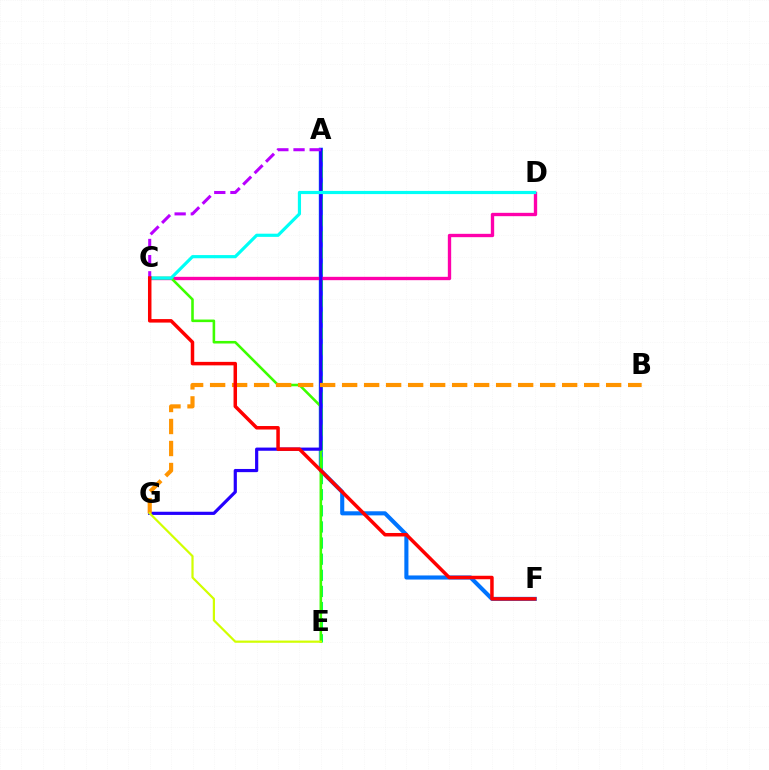{('A', 'F'): [{'color': '#0074ff', 'line_style': 'solid', 'thickness': 2.95}], ('A', 'E'): [{'color': '#00ff5c', 'line_style': 'dashed', 'thickness': 2.19}], ('C', 'D'): [{'color': '#ff00ac', 'line_style': 'solid', 'thickness': 2.41}, {'color': '#00fff6', 'line_style': 'solid', 'thickness': 2.29}], ('C', 'E'): [{'color': '#3dff00', 'line_style': 'solid', 'thickness': 1.86}], ('A', 'G'): [{'color': '#2500ff', 'line_style': 'solid', 'thickness': 2.29}], ('B', 'G'): [{'color': '#ff9400', 'line_style': 'dashed', 'thickness': 2.99}], ('E', 'G'): [{'color': '#d1ff00', 'line_style': 'solid', 'thickness': 1.59}], ('A', 'C'): [{'color': '#b900ff', 'line_style': 'dashed', 'thickness': 2.2}], ('C', 'F'): [{'color': '#ff0000', 'line_style': 'solid', 'thickness': 2.52}]}